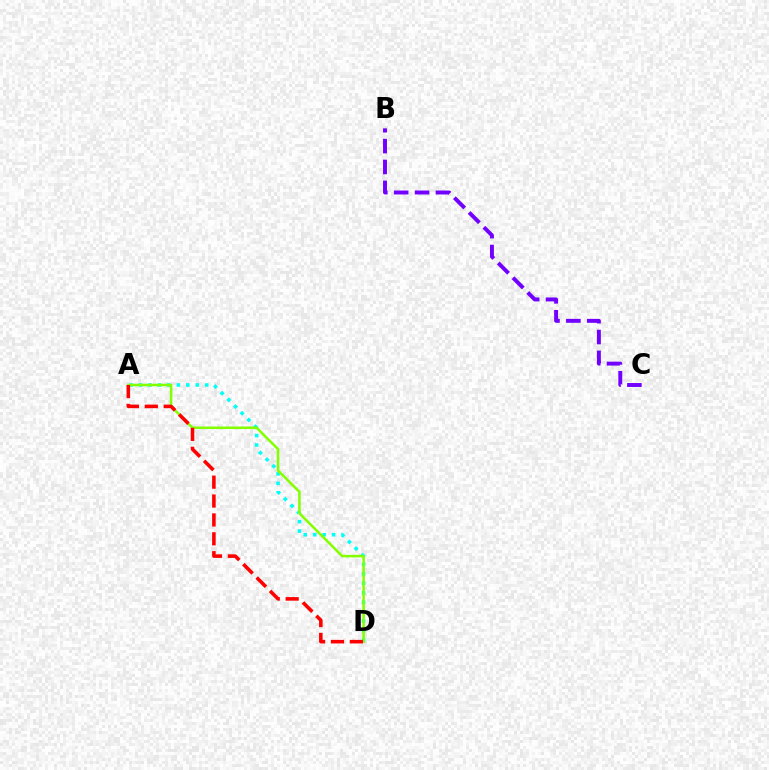{('A', 'D'): [{'color': '#00fff6', 'line_style': 'dotted', 'thickness': 2.56}, {'color': '#84ff00', 'line_style': 'solid', 'thickness': 1.83}, {'color': '#ff0000', 'line_style': 'dashed', 'thickness': 2.57}], ('B', 'C'): [{'color': '#7200ff', 'line_style': 'dashed', 'thickness': 2.83}]}